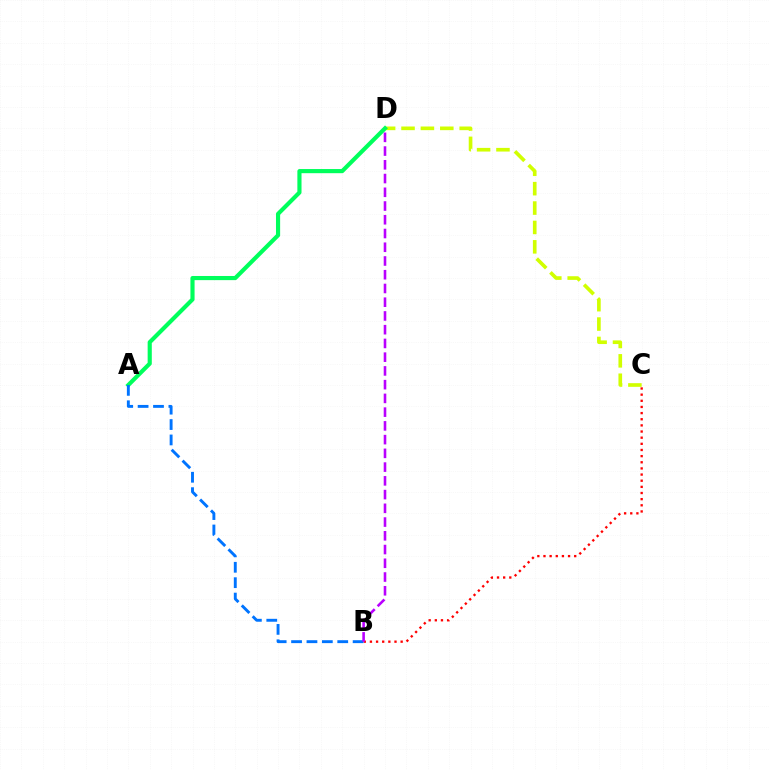{('C', 'D'): [{'color': '#d1ff00', 'line_style': 'dashed', 'thickness': 2.63}], ('B', 'C'): [{'color': '#ff0000', 'line_style': 'dotted', 'thickness': 1.67}], ('A', 'D'): [{'color': '#00ff5c', 'line_style': 'solid', 'thickness': 2.98}], ('A', 'B'): [{'color': '#0074ff', 'line_style': 'dashed', 'thickness': 2.09}], ('B', 'D'): [{'color': '#b900ff', 'line_style': 'dashed', 'thickness': 1.87}]}